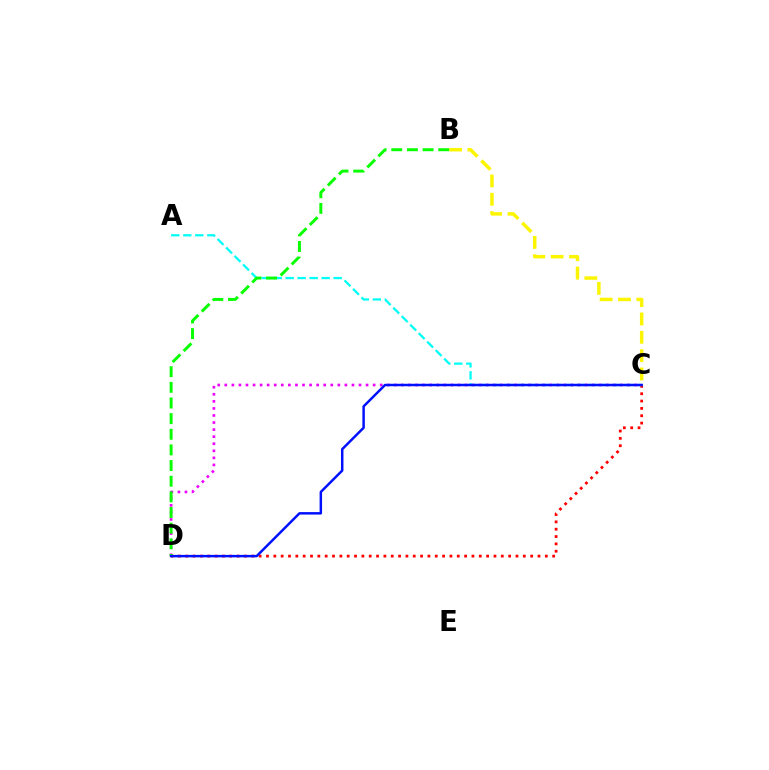{('B', 'C'): [{'color': '#fcf500', 'line_style': 'dashed', 'thickness': 2.49}], ('C', 'D'): [{'color': '#ee00ff', 'line_style': 'dotted', 'thickness': 1.92}, {'color': '#ff0000', 'line_style': 'dotted', 'thickness': 1.99}, {'color': '#0010ff', 'line_style': 'solid', 'thickness': 1.78}], ('A', 'C'): [{'color': '#00fff6', 'line_style': 'dashed', 'thickness': 1.63}], ('B', 'D'): [{'color': '#08ff00', 'line_style': 'dashed', 'thickness': 2.13}]}